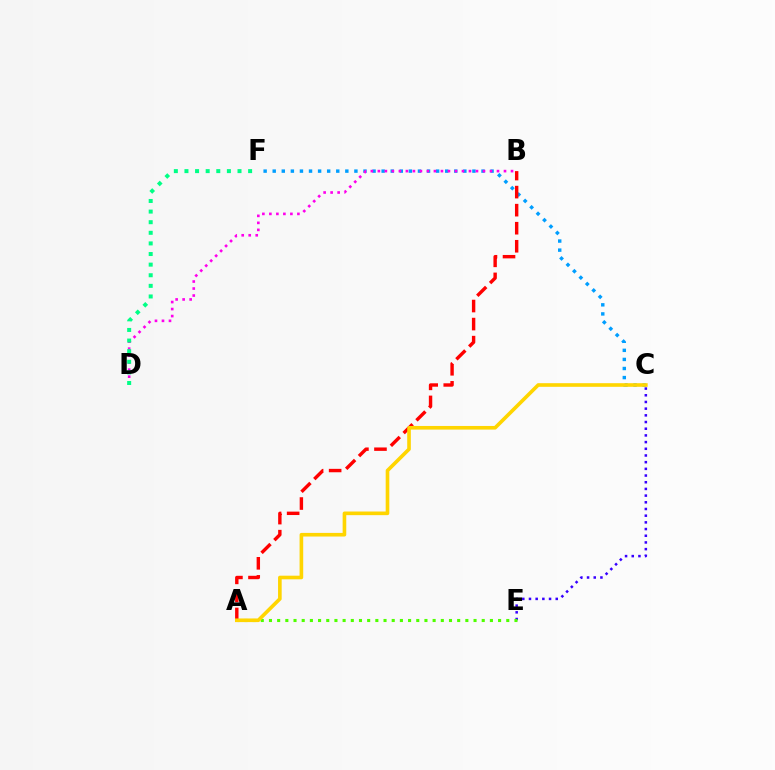{('C', 'E'): [{'color': '#3700ff', 'line_style': 'dotted', 'thickness': 1.82}], ('C', 'F'): [{'color': '#009eff', 'line_style': 'dotted', 'thickness': 2.47}], ('A', 'E'): [{'color': '#4fff00', 'line_style': 'dotted', 'thickness': 2.22}], ('B', 'D'): [{'color': '#ff00ed', 'line_style': 'dotted', 'thickness': 1.9}], ('A', 'B'): [{'color': '#ff0000', 'line_style': 'dashed', 'thickness': 2.45}], ('D', 'F'): [{'color': '#00ff86', 'line_style': 'dotted', 'thickness': 2.88}], ('A', 'C'): [{'color': '#ffd500', 'line_style': 'solid', 'thickness': 2.61}]}